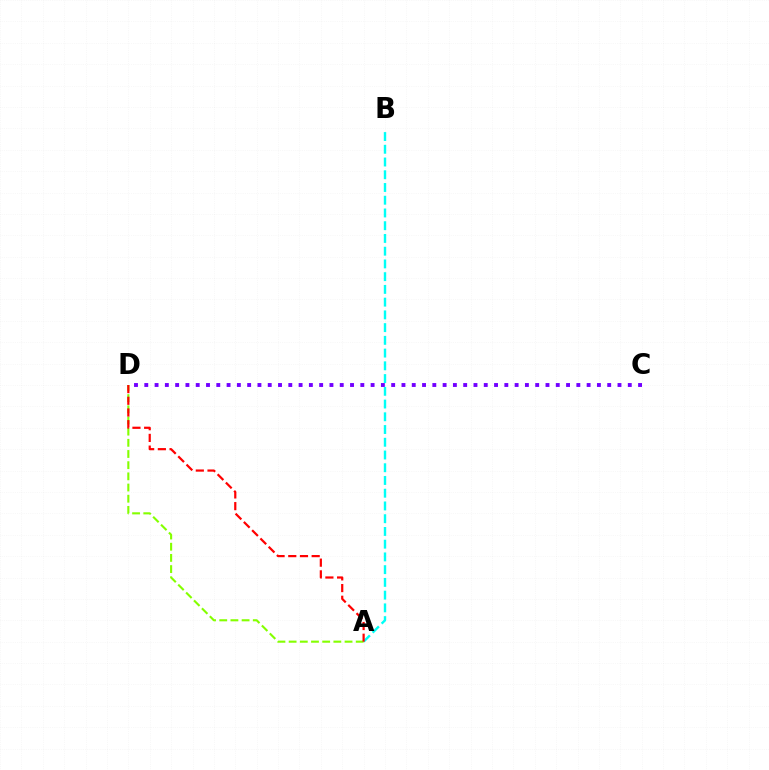{('A', 'B'): [{'color': '#00fff6', 'line_style': 'dashed', 'thickness': 1.73}], ('A', 'D'): [{'color': '#84ff00', 'line_style': 'dashed', 'thickness': 1.52}, {'color': '#ff0000', 'line_style': 'dashed', 'thickness': 1.59}], ('C', 'D'): [{'color': '#7200ff', 'line_style': 'dotted', 'thickness': 2.79}]}